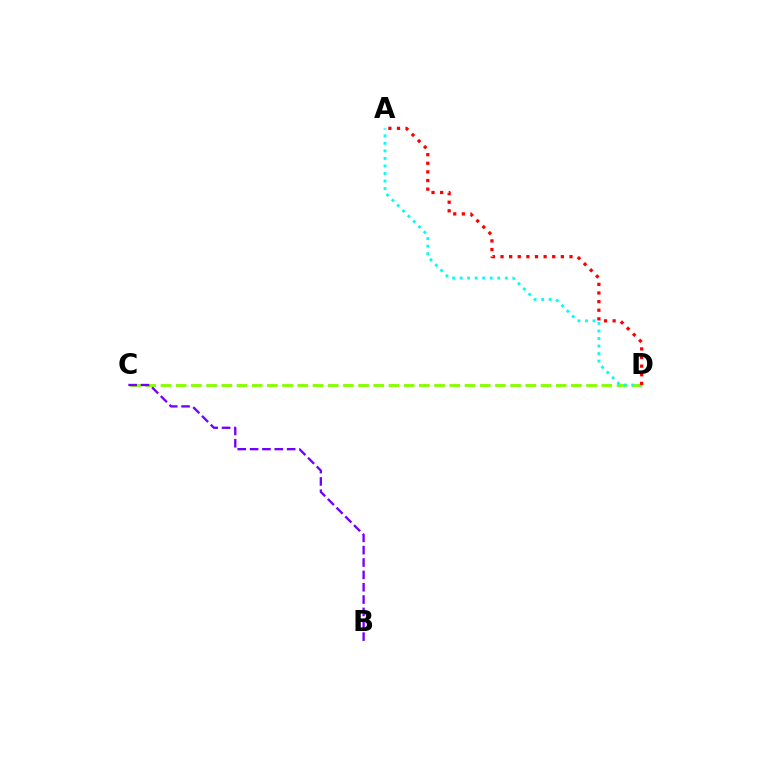{('C', 'D'): [{'color': '#84ff00', 'line_style': 'dashed', 'thickness': 2.07}], ('B', 'C'): [{'color': '#7200ff', 'line_style': 'dashed', 'thickness': 1.68}], ('A', 'D'): [{'color': '#00fff6', 'line_style': 'dotted', 'thickness': 2.05}, {'color': '#ff0000', 'line_style': 'dotted', 'thickness': 2.34}]}